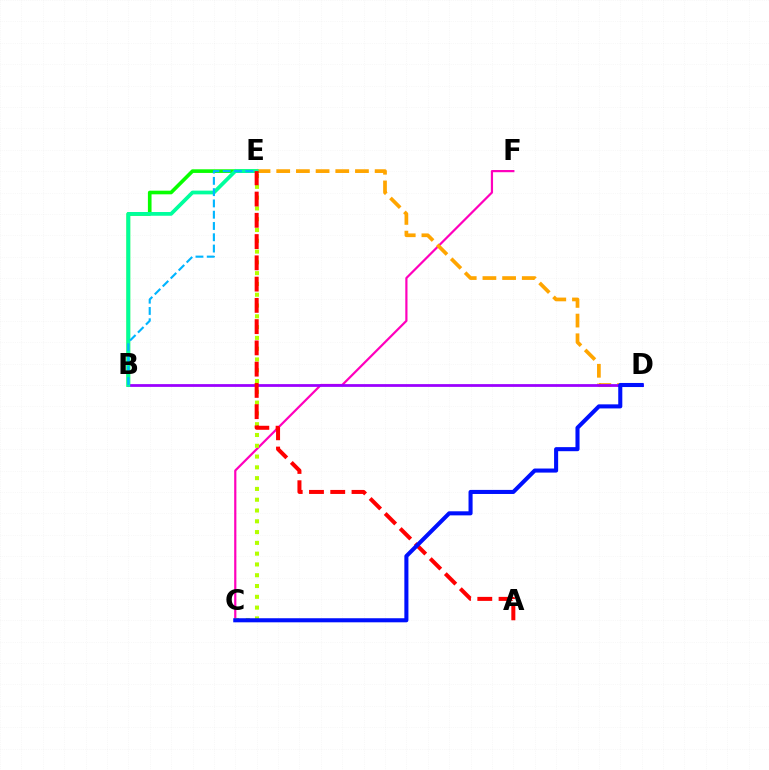{('B', 'E'): [{'color': '#08ff00', 'line_style': 'solid', 'thickness': 2.62}, {'color': '#00ff9d', 'line_style': 'solid', 'thickness': 2.7}, {'color': '#00b5ff', 'line_style': 'dashed', 'thickness': 1.53}], ('C', 'F'): [{'color': '#ff00bd', 'line_style': 'solid', 'thickness': 1.59}], ('C', 'E'): [{'color': '#b3ff00', 'line_style': 'dotted', 'thickness': 2.93}], ('D', 'E'): [{'color': '#ffa500', 'line_style': 'dashed', 'thickness': 2.67}], ('B', 'D'): [{'color': '#9b00ff', 'line_style': 'solid', 'thickness': 1.99}], ('A', 'E'): [{'color': '#ff0000', 'line_style': 'dashed', 'thickness': 2.89}], ('C', 'D'): [{'color': '#0010ff', 'line_style': 'solid', 'thickness': 2.93}]}